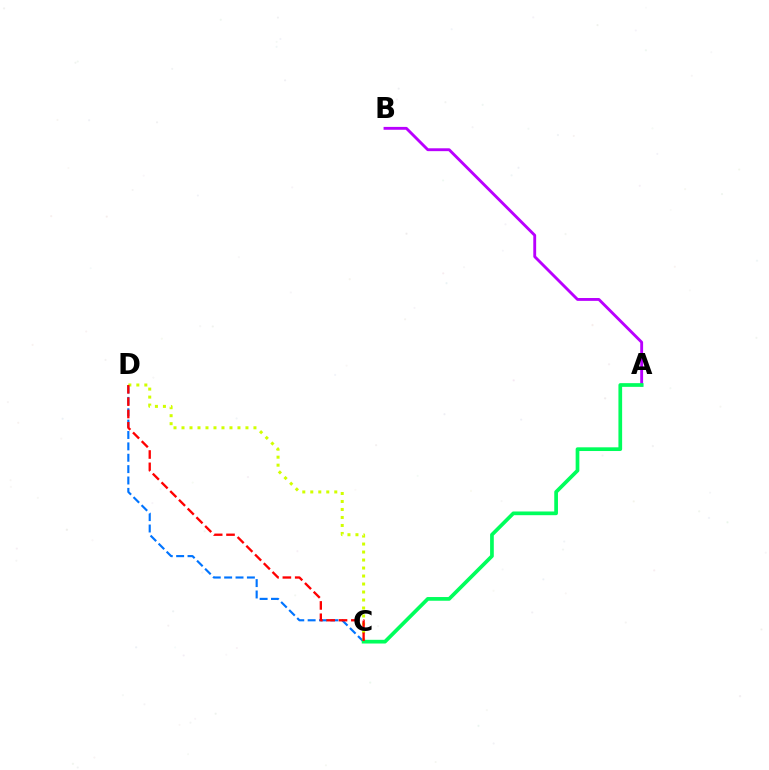{('C', 'D'): [{'color': '#0074ff', 'line_style': 'dashed', 'thickness': 1.55}, {'color': '#d1ff00', 'line_style': 'dotted', 'thickness': 2.17}, {'color': '#ff0000', 'line_style': 'dashed', 'thickness': 1.68}], ('A', 'B'): [{'color': '#b900ff', 'line_style': 'solid', 'thickness': 2.06}], ('A', 'C'): [{'color': '#00ff5c', 'line_style': 'solid', 'thickness': 2.67}]}